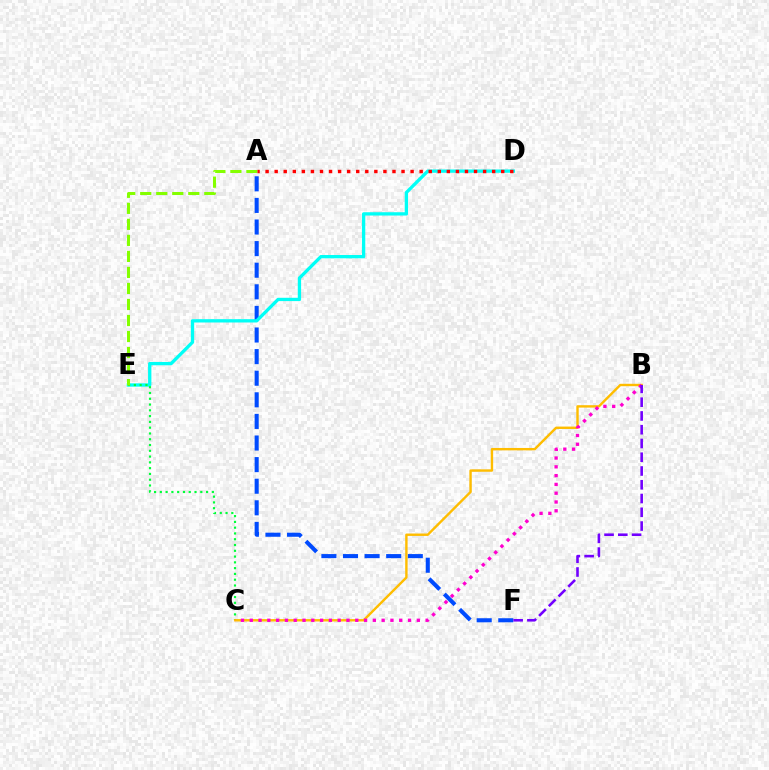{('A', 'F'): [{'color': '#004bff', 'line_style': 'dashed', 'thickness': 2.93}], ('D', 'E'): [{'color': '#00fff6', 'line_style': 'solid', 'thickness': 2.38}], ('C', 'E'): [{'color': '#00ff39', 'line_style': 'dotted', 'thickness': 1.57}], ('B', 'C'): [{'color': '#ffbd00', 'line_style': 'solid', 'thickness': 1.73}, {'color': '#ff00cf', 'line_style': 'dotted', 'thickness': 2.39}], ('B', 'F'): [{'color': '#7200ff', 'line_style': 'dashed', 'thickness': 1.87}], ('A', 'E'): [{'color': '#84ff00', 'line_style': 'dashed', 'thickness': 2.18}], ('A', 'D'): [{'color': '#ff0000', 'line_style': 'dotted', 'thickness': 2.46}]}